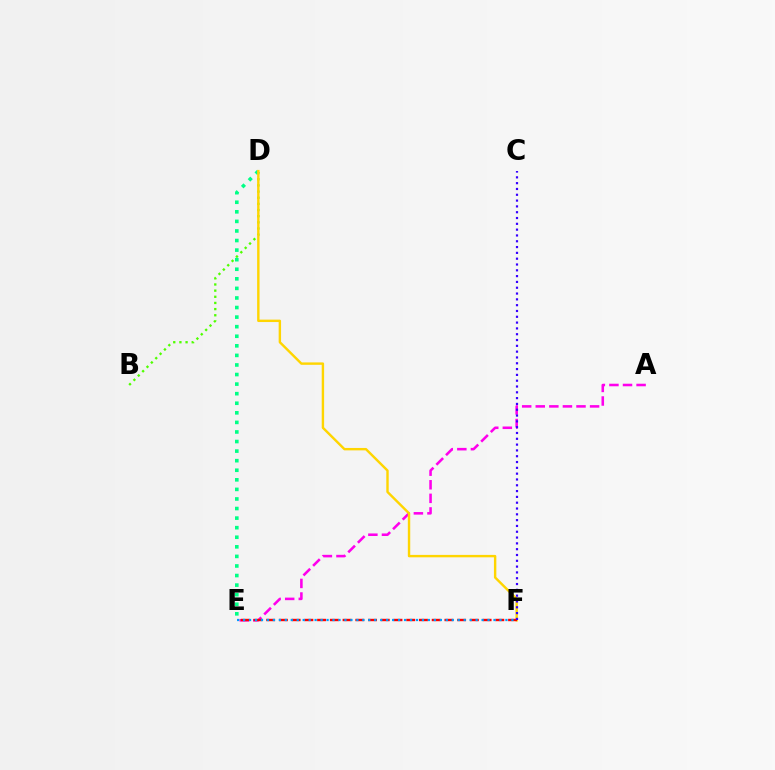{('B', 'D'): [{'color': '#4fff00', 'line_style': 'dotted', 'thickness': 1.67}], ('D', 'E'): [{'color': '#00ff86', 'line_style': 'dotted', 'thickness': 2.6}], ('A', 'E'): [{'color': '#ff00ed', 'line_style': 'dashed', 'thickness': 1.84}], ('D', 'F'): [{'color': '#ffd500', 'line_style': 'solid', 'thickness': 1.73}], ('E', 'F'): [{'color': '#ff0000', 'line_style': 'dashed', 'thickness': 1.73}, {'color': '#009eff', 'line_style': 'dotted', 'thickness': 1.62}], ('C', 'F'): [{'color': '#3700ff', 'line_style': 'dotted', 'thickness': 1.58}]}